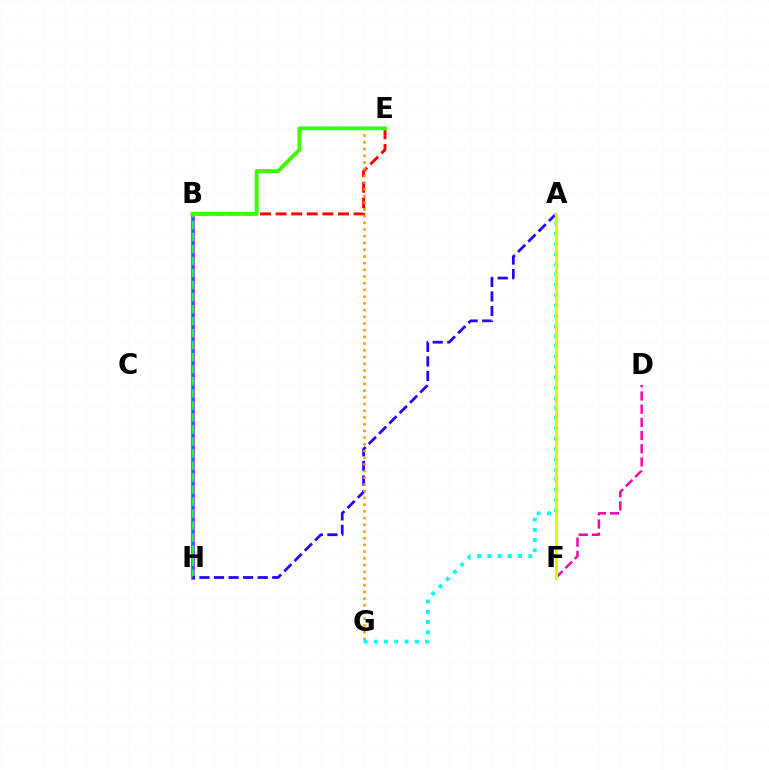{('D', 'F'): [{'color': '#ff00ac', 'line_style': 'dashed', 'thickness': 1.79}], ('B', 'H'): [{'color': '#b900ff', 'line_style': 'solid', 'thickness': 2.52}, {'color': '#0074ff', 'line_style': 'solid', 'thickness': 1.55}, {'color': '#00ff5c', 'line_style': 'dashed', 'thickness': 1.63}], ('A', 'H'): [{'color': '#2500ff', 'line_style': 'dashed', 'thickness': 1.98}], ('A', 'G'): [{'color': '#00fff6', 'line_style': 'dotted', 'thickness': 2.78}], ('B', 'E'): [{'color': '#ff0000', 'line_style': 'dashed', 'thickness': 2.12}, {'color': '#3dff00', 'line_style': 'solid', 'thickness': 2.82}], ('E', 'G'): [{'color': '#ff9400', 'line_style': 'dotted', 'thickness': 1.82}], ('A', 'F'): [{'color': '#d1ff00', 'line_style': 'solid', 'thickness': 2.24}]}